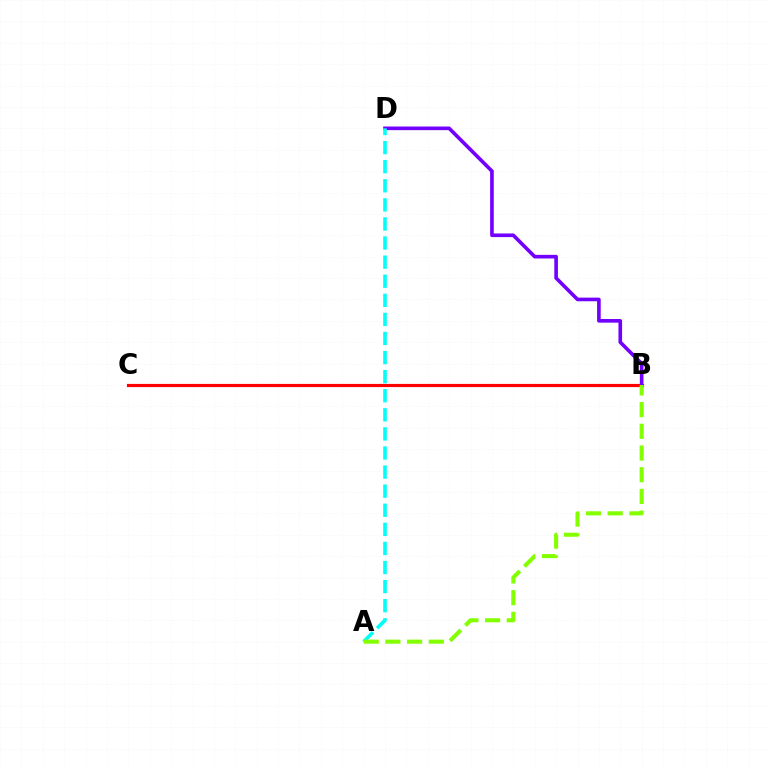{('B', 'C'): [{'color': '#ff0000', 'line_style': 'solid', 'thickness': 2.29}], ('B', 'D'): [{'color': '#7200ff', 'line_style': 'solid', 'thickness': 2.61}], ('A', 'D'): [{'color': '#00fff6', 'line_style': 'dashed', 'thickness': 2.59}], ('A', 'B'): [{'color': '#84ff00', 'line_style': 'dashed', 'thickness': 2.95}]}